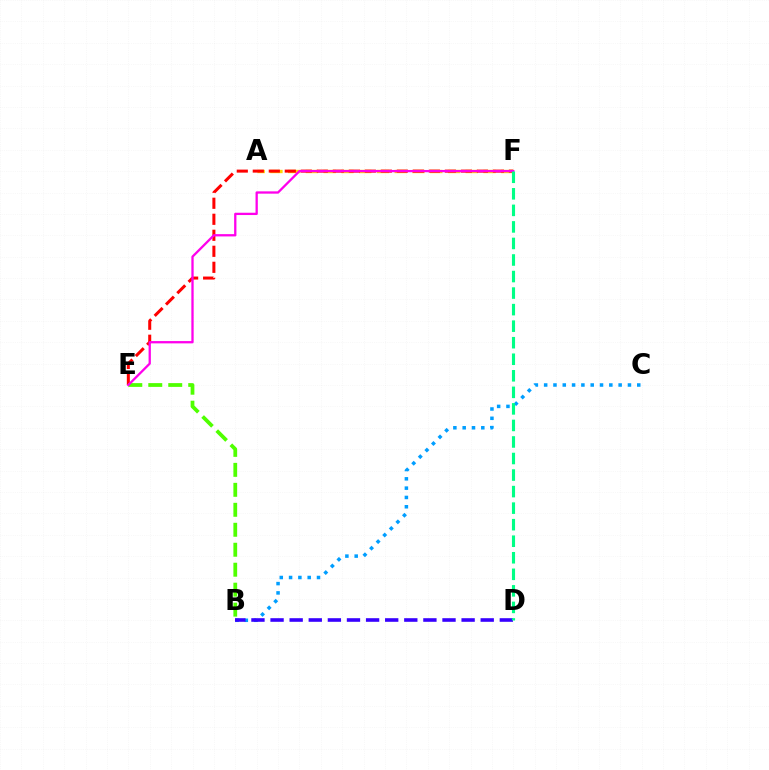{('B', 'C'): [{'color': '#009eff', 'line_style': 'dotted', 'thickness': 2.53}], ('A', 'F'): [{'color': '#ffd500', 'line_style': 'dashed', 'thickness': 2.41}], ('B', 'D'): [{'color': '#3700ff', 'line_style': 'dashed', 'thickness': 2.6}], ('E', 'F'): [{'color': '#ff0000', 'line_style': 'dashed', 'thickness': 2.17}, {'color': '#ff00ed', 'line_style': 'solid', 'thickness': 1.65}], ('B', 'E'): [{'color': '#4fff00', 'line_style': 'dashed', 'thickness': 2.71}], ('D', 'F'): [{'color': '#00ff86', 'line_style': 'dashed', 'thickness': 2.25}]}